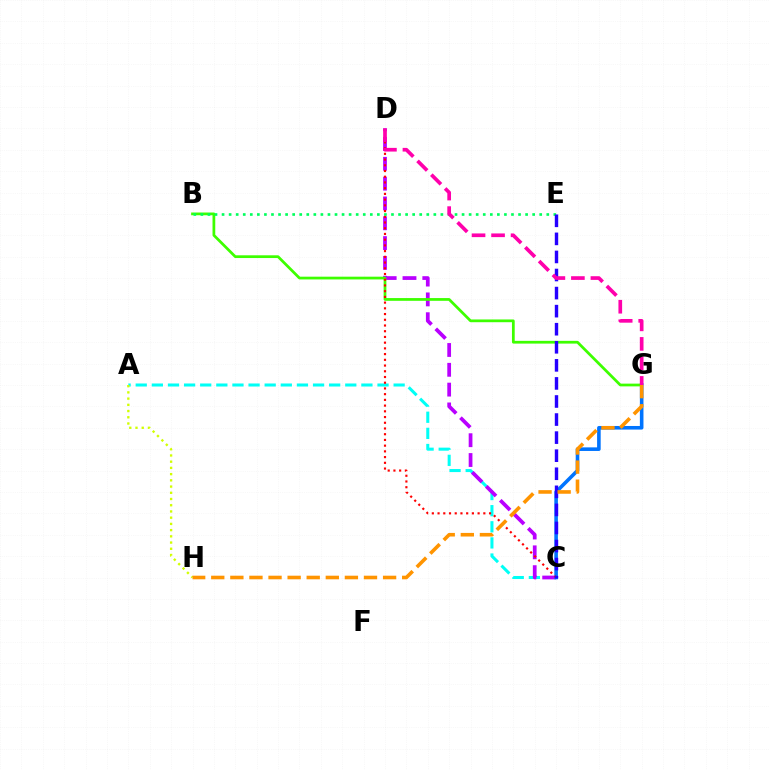{('A', 'C'): [{'color': '#00fff6', 'line_style': 'dashed', 'thickness': 2.19}], ('C', 'D'): [{'color': '#b900ff', 'line_style': 'dashed', 'thickness': 2.69}, {'color': '#ff0000', 'line_style': 'dotted', 'thickness': 1.55}], ('A', 'H'): [{'color': '#d1ff00', 'line_style': 'dotted', 'thickness': 1.69}], ('C', 'G'): [{'color': '#0074ff', 'line_style': 'solid', 'thickness': 2.59}], ('B', 'G'): [{'color': '#3dff00', 'line_style': 'solid', 'thickness': 1.98}], ('B', 'E'): [{'color': '#00ff5c', 'line_style': 'dotted', 'thickness': 1.92}], ('C', 'E'): [{'color': '#2500ff', 'line_style': 'dashed', 'thickness': 2.45}], ('G', 'H'): [{'color': '#ff9400', 'line_style': 'dashed', 'thickness': 2.59}], ('D', 'G'): [{'color': '#ff00ac', 'line_style': 'dashed', 'thickness': 2.65}]}